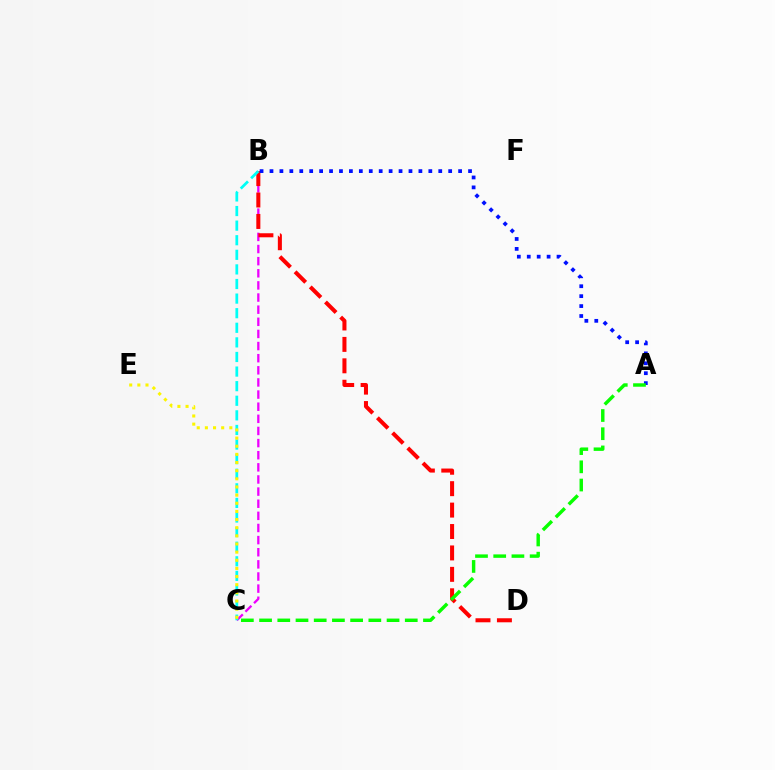{('B', 'C'): [{'color': '#ee00ff', 'line_style': 'dashed', 'thickness': 1.65}, {'color': '#00fff6', 'line_style': 'dashed', 'thickness': 1.98}], ('B', 'D'): [{'color': '#ff0000', 'line_style': 'dashed', 'thickness': 2.91}], ('A', 'B'): [{'color': '#0010ff', 'line_style': 'dotted', 'thickness': 2.7}], ('C', 'E'): [{'color': '#fcf500', 'line_style': 'dotted', 'thickness': 2.21}], ('A', 'C'): [{'color': '#08ff00', 'line_style': 'dashed', 'thickness': 2.47}]}